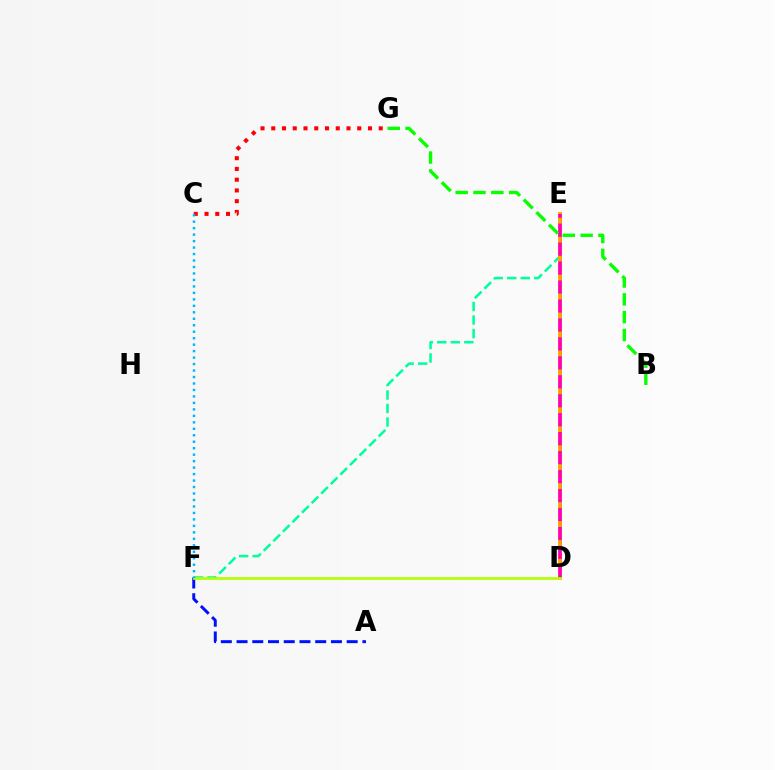{('E', 'F'): [{'color': '#00ff9d', 'line_style': 'dashed', 'thickness': 1.83}], ('D', 'E'): [{'color': '#9b00ff', 'line_style': 'solid', 'thickness': 2.17}, {'color': '#ffa500', 'line_style': 'solid', 'thickness': 2.75}, {'color': '#ff00bd', 'line_style': 'dashed', 'thickness': 2.58}], ('A', 'F'): [{'color': '#0010ff', 'line_style': 'dashed', 'thickness': 2.14}], ('B', 'G'): [{'color': '#08ff00', 'line_style': 'dashed', 'thickness': 2.42}], ('C', 'G'): [{'color': '#ff0000', 'line_style': 'dotted', 'thickness': 2.92}], ('D', 'F'): [{'color': '#b3ff00', 'line_style': 'solid', 'thickness': 1.94}], ('C', 'F'): [{'color': '#00b5ff', 'line_style': 'dotted', 'thickness': 1.76}]}